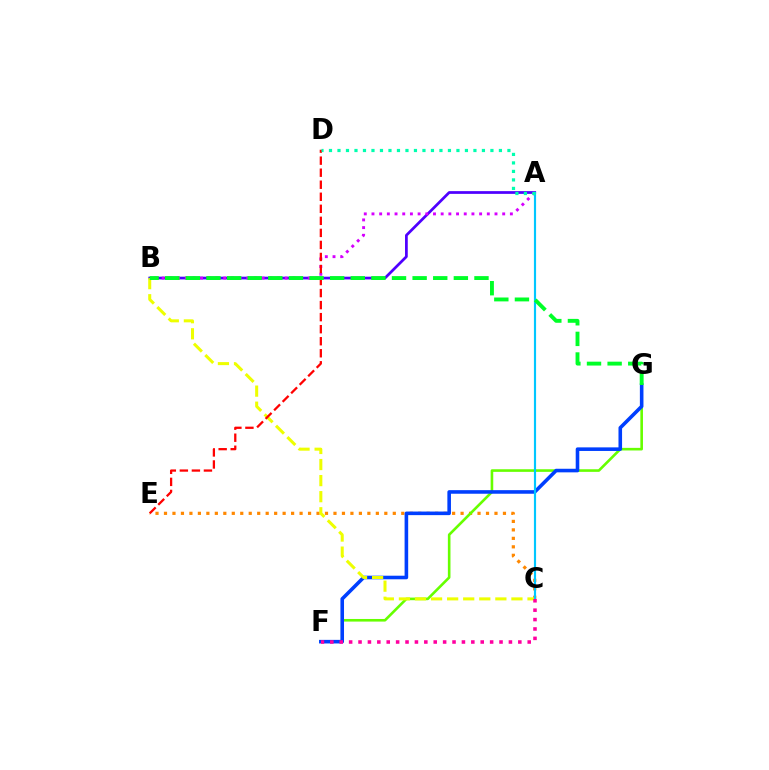{('C', 'E'): [{'color': '#ff8800', 'line_style': 'dotted', 'thickness': 2.3}], ('F', 'G'): [{'color': '#66ff00', 'line_style': 'solid', 'thickness': 1.88}, {'color': '#003fff', 'line_style': 'solid', 'thickness': 2.58}], ('A', 'B'): [{'color': '#4f00ff', 'line_style': 'solid', 'thickness': 1.97}, {'color': '#d600ff', 'line_style': 'dotted', 'thickness': 2.09}], ('B', 'C'): [{'color': '#eeff00', 'line_style': 'dashed', 'thickness': 2.18}], ('A', 'C'): [{'color': '#00c7ff', 'line_style': 'solid', 'thickness': 1.56}], ('C', 'F'): [{'color': '#ff00a0', 'line_style': 'dotted', 'thickness': 2.55}], ('D', 'E'): [{'color': '#ff0000', 'line_style': 'dashed', 'thickness': 1.64}], ('A', 'D'): [{'color': '#00ffaf', 'line_style': 'dotted', 'thickness': 2.31}], ('B', 'G'): [{'color': '#00ff27', 'line_style': 'dashed', 'thickness': 2.8}]}